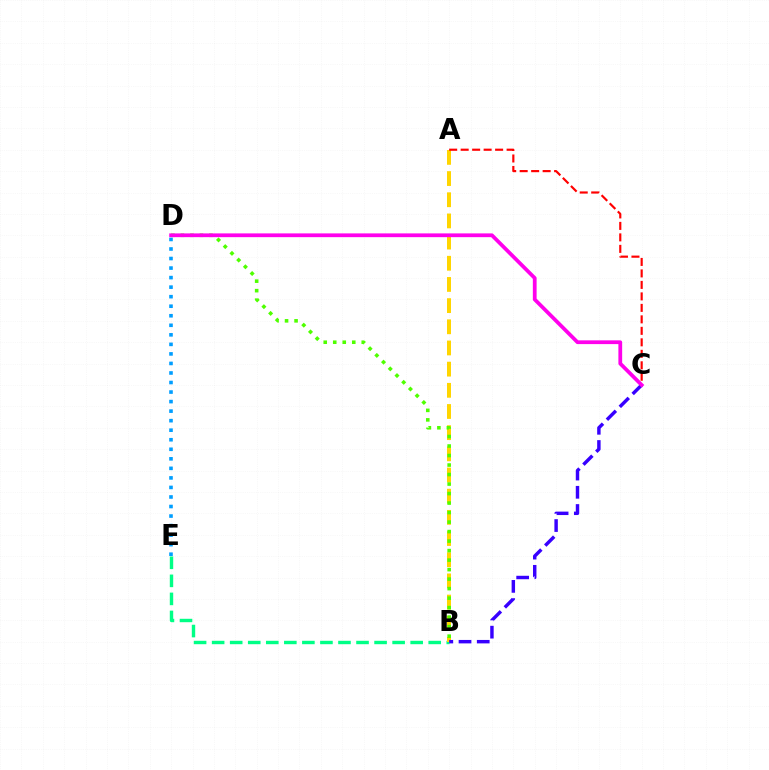{('D', 'E'): [{'color': '#009eff', 'line_style': 'dotted', 'thickness': 2.59}], ('B', 'E'): [{'color': '#00ff86', 'line_style': 'dashed', 'thickness': 2.45}], ('A', 'B'): [{'color': '#ffd500', 'line_style': 'dashed', 'thickness': 2.88}], ('A', 'C'): [{'color': '#ff0000', 'line_style': 'dashed', 'thickness': 1.56}], ('B', 'D'): [{'color': '#4fff00', 'line_style': 'dotted', 'thickness': 2.58}], ('B', 'C'): [{'color': '#3700ff', 'line_style': 'dashed', 'thickness': 2.47}], ('C', 'D'): [{'color': '#ff00ed', 'line_style': 'solid', 'thickness': 2.71}]}